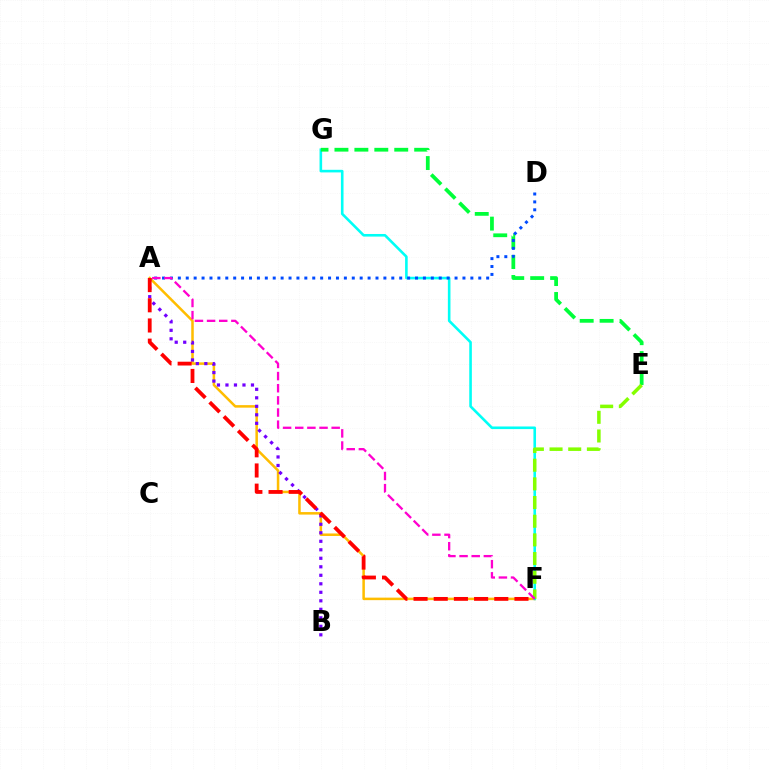{('A', 'F'): [{'color': '#ffbd00', 'line_style': 'solid', 'thickness': 1.81}, {'color': '#ff0000', 'line_style': 'dashed', 'thickness': 2.74}, {'color': '#ff00cf', 'line_style': 'dashed', 'thickness': 1.65}], ('F', 'G'): [{'color': '#00fff6', 'line_style': 'solid', 'thickness': 1.88}], ('A', 'B'): [{'color': '#7200ff', 'line_style': 'dotted', 'thickness': 2.31}], ('E', 'G'): [{'color': '#00ff39', 'line_style': 'dashed', 'thickness': 2.71}], ('E', 'F'): [{'color': '#84ff00', 'line_style': 'dashed', 'thickness': 2.54}], ('A', 'D'): [{'color': '#004bff', 'line_style': 'dotted', 'thickness': 2.15}]}